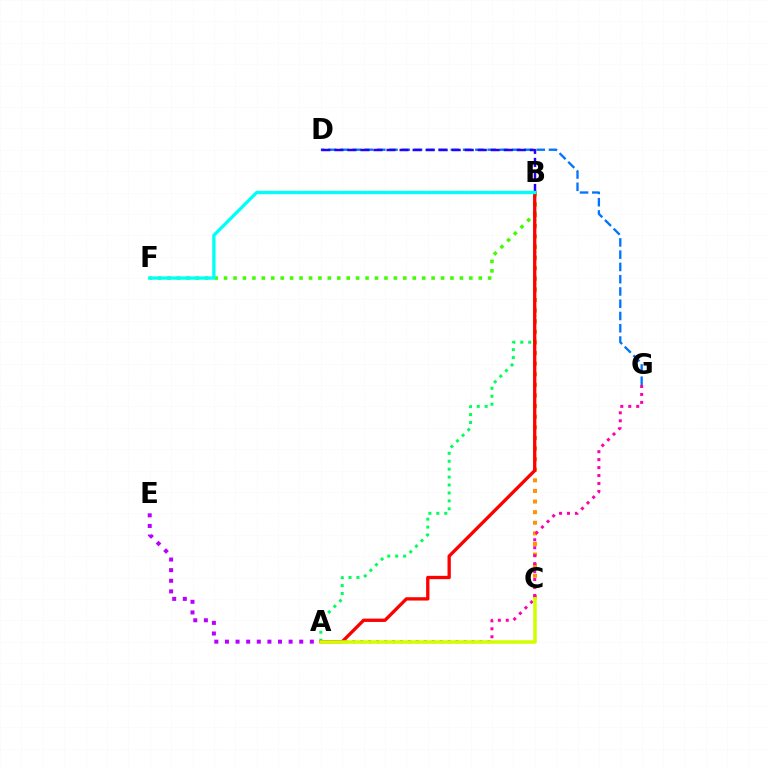{('B', 'C'): [{'color': '#ff9400', 'line_style': 'dotted', 'thickness': 2.88}], ('A', 'B'): [{'color': '#00ff5c', 'line_style': 'dotted', 'thickness': 2.16}, {'color': '#ff0000', 'line_style': 'solid', 'thickness': 2.39}], ('B', 'F'): [{'color': '#3dff00', 'line_style': 'dotted', 'thickness': 2.56}, {'color': '#00fff6', 'line_style': 'solid', 'thickness': 2.39}], ('D', 'G'): [{'color': '#0074ff', 'line_style': 'dashed', 'thickness': 1.67}], ('B', 'D'): [{'color': '#2500ff', 'line_style': 'dashed', 'thickness': 1.77}], ('A', 'E'): [{'color': '#b900ff', 'line_style': 'dotted', 'thickness': 2.88}], ('A', 'G'): [{'color': '#ff00ac', 'line_style': 'dotted', 'thickness': 2.16}], ('A', 'C'): [{'color': '#d1ff00', 'line_style': 'solid', 'thickness': 2.55}]}